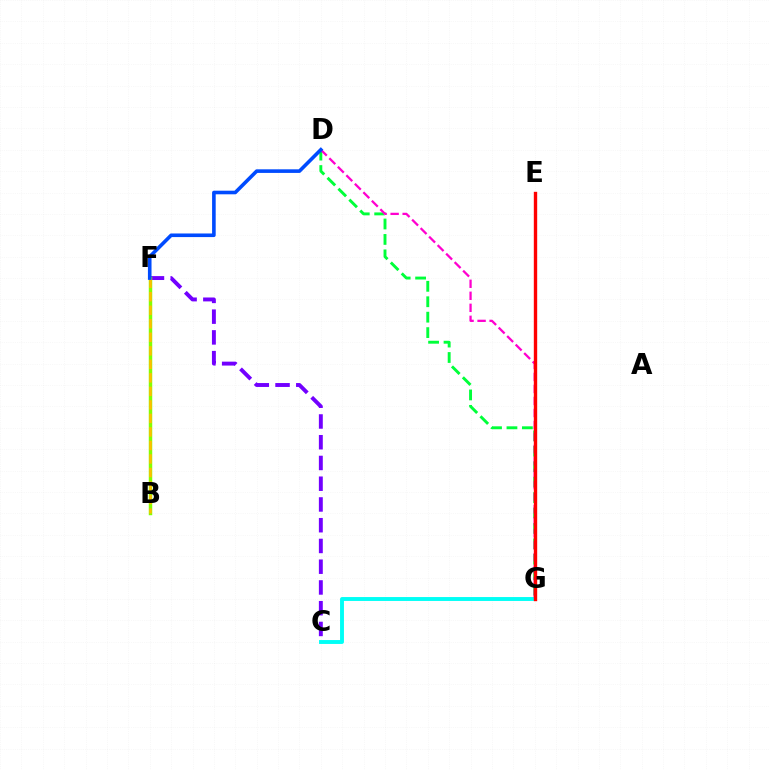{('C', 'F'): [{'color': '#7200ff', 'line_style': 'dashed', 'thickness': 2.82}], ('D', 'G'): [{'color': '#00ff39', 'line_style': 'dashed', 'thickness': 2.1}, {'color': '#ff00cf', 'line_style': 'dashed', 'thickness': 1.63}], ('B', 'F'): [{'color': '#84ff00', 'line_style': 'solid', 'thickness': 2.49}, {'color': '#ffbd00', 'line_style': 'dashed', 'thickness': 1.84}], ('C', 'G'): [{'color': '#00fff6', 'line_style': 'solid', 'thickness': 2.81}], ('E', 'G'): [{'color': '#ff0000', 'line_style': 'solid', 'thickness': 2.43}], ('D', 'F'): [{'color': '#004bff', 'line_style': 'solid', 'thickness': 2.6}]}